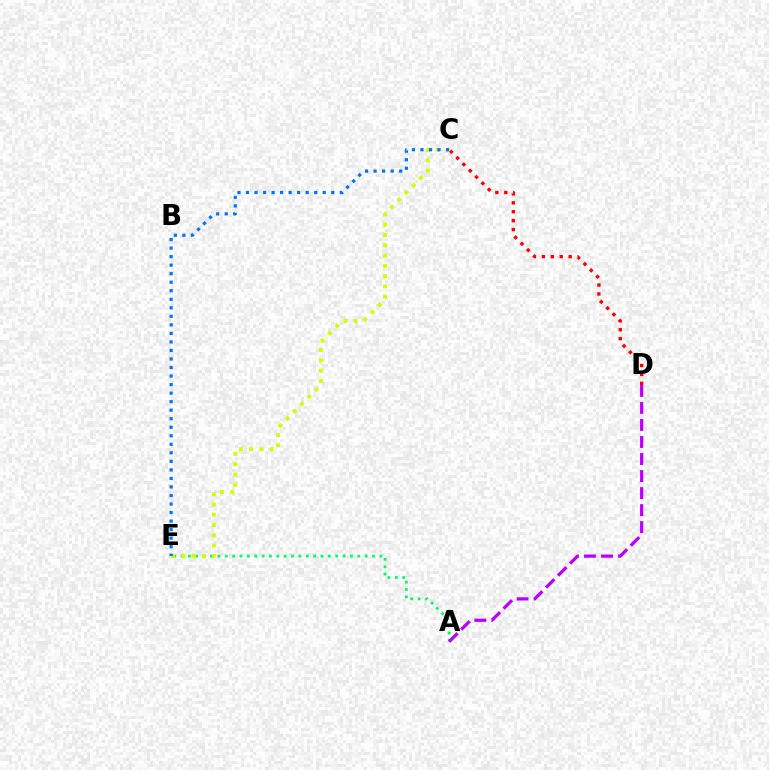{('A', 'E'): [{'color': '#00ff5c', 'line_style': 'dotted', 'thickness': 2.0}], ('A', 'D'): [{'color': '#b900ff', 'line_style': 'dashed', 'thickness': 2.31}], ('C', 'D'): [{'color': '#ff0000', 'line_style': 'dotted', 'thickness': 2.42}], ('C', 'E'): [{'color': '#d1ff00', 'line_style': 'dotted', 'thickness': 2.79}, {'color': '#0074ff', 'line_style': 'dotted', 'thickness': 2.32}]}